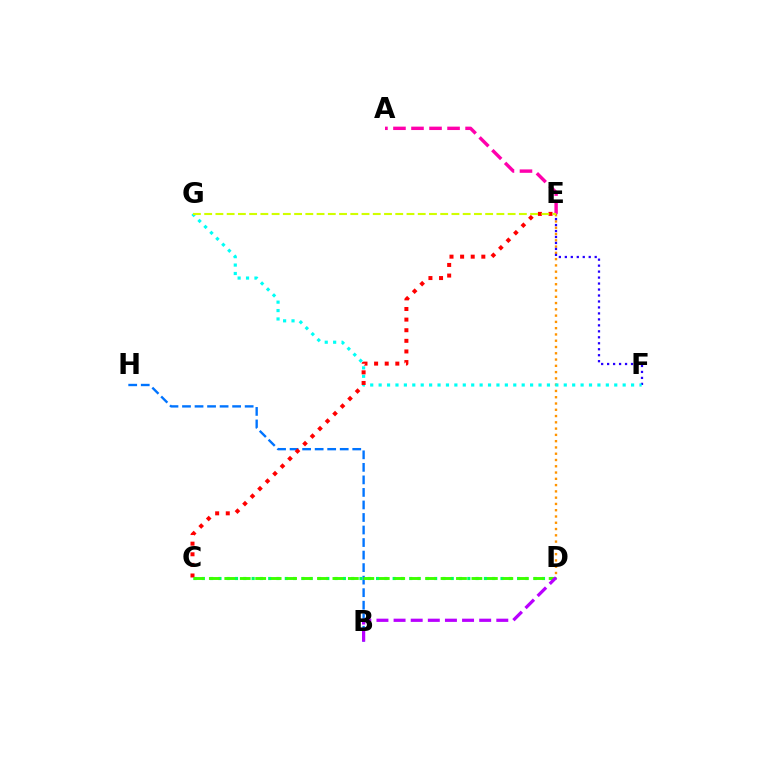{('D', 'E'): [{'color': '#ff9400', 'line_style': 'dotted', 'thickness': 1.71}], ('A', 'E'): [{'color': '#ff00ac', 'line_style': 'dashed', 'thickness': 2.45}], ('E', 'F'): [{'color': '#2500ff', 'line_style': 'dotted', 'thickness': 1.62}], ('F', 'G'): [{'color': '#00fff6', 'line_style': 'dotted', 'thickness': 2.29}], ('B', 'H'): [{'color': '#0074ff', 'line_style': 'dashed', 'thickness': 1.7}], ('C', 'D'): [{'color': '#00ff5c', 'line_style': 'dotted', 'thickness': 2.25}, {'color': '#3dff00', 'line_style': 'dashed', 'thickness': 2.1}], ('C', 'E'): [{'color': '#ff0000', 'line_style': 'dotted', 'thickness': 2.88}], ('E', 'G'): [{'color': '#d1ff00', 'line_style': 'dashed', 'thickness': 1.53}], ('B', 'D'): [{'color': '#b900ff', 'line_style': 'dashed', 'thickness': 2.33}]}